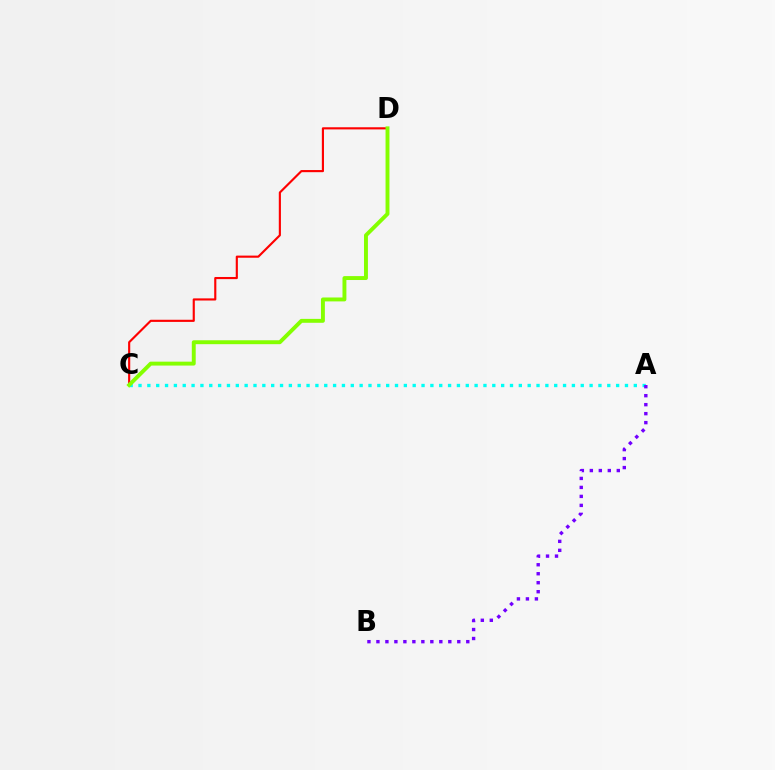{('C', 'D'): [{'color': '#ff0000', 'line_style': 'solid', 'thickness': 1.54}, {'color': '#84ff00', 'line_style': 'solid', 'thickness': 2.81}], ('A', 'C'): [{'color': '#00fff6', 'line_style': 'dotted', 'thickness': 2.4}], ('A', 'B'): [{'color': '#7200ff', 'line_style': 'dotted', 'thickness': 2.44}]}